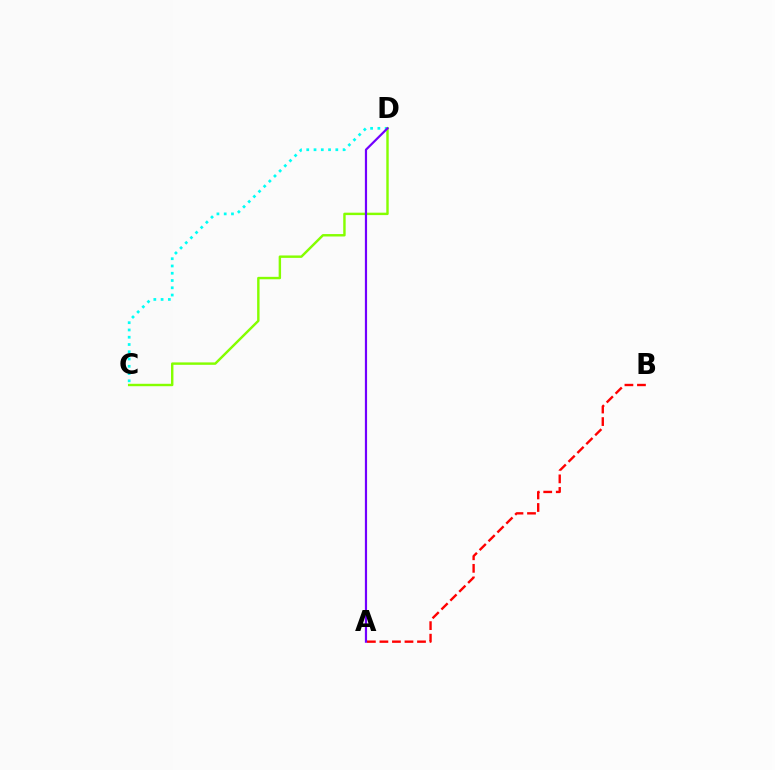{('A', 'B'): [{'color': '#ff0000', 'line_style': 'dashed', 'thickness': 1.7}], ('C', 'D'): [{'color': '#00fff6', 'line_style': 'dotted', 'thickness': 1.97}, {'color': '#84ff00', 'line_style': 'solid', 'thickness': 1.75}], ('A', 'D'): [{'color': '#7200ff', 'line_style': 'solid', 'thickness': 1.58}]}